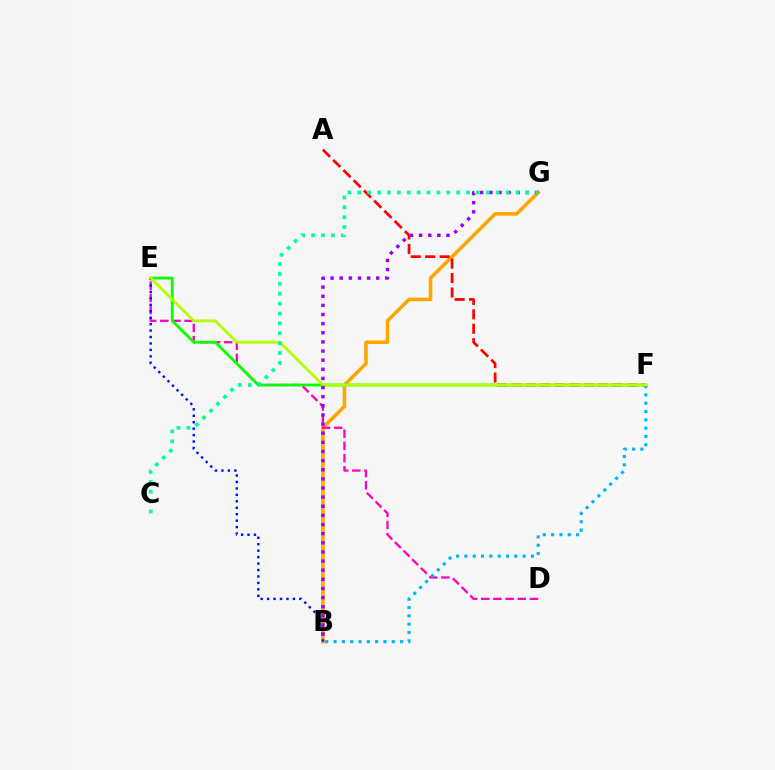{('B', 'G'): [{'color': '#ffa500', 'line_style': 'solid', 'thickness': 2.57}, {'color': '#9b00ff', 'line_style': 'dotted', 'thickness': 2.48}], ('D', 'E'): [{'color': '#ff00bd', 'line_style': 'dashed', 'thickness': 1.65}], ('E', 'F'): [{'color': '#08ff00', 'line_style': 'solid', 'thickness': 2.01}, {'color': '#b3ff00', 'line_style': 'solid', 'thickness': 2.04}], ('B', 'E'): [{'color': '#0010ff', 'line_style': 'dotted', 'thickness': 1.75}], ('A', 'F'): [{'color': '#ff0000', 'line_style': 'dashed', 'thickness': 1.96}], ('B', 'F'): [{'color': '#00b5ff', 'line_style': 'dotted', 'thickness': 2.26}], ('C', 'G'): [{'color': '#00ff9d', 'line_style': 'dotted', 'thickness': 2.69}]}